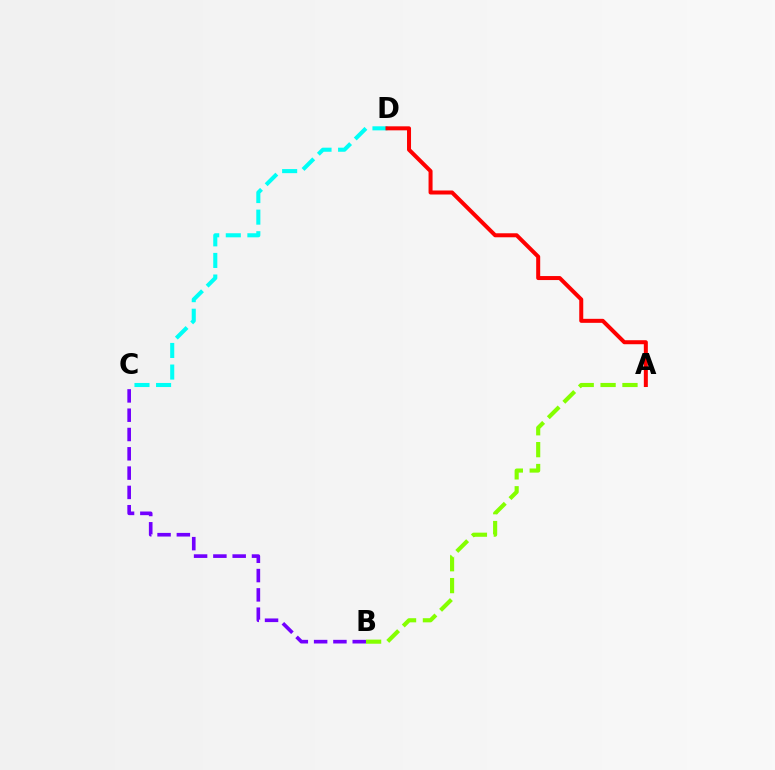{('C', 'D'): [{'color': '#00fff6', 'line_style': 'dashed', 'thickness': 2.93}], ('B', 'C'): [{'color': '#7200ff', 'line_style': 'dashed', 'thickness': 2.62}], ('A', 'B'): [{'color': '#84ff00', 'line_style': 'dashed', 'thickness': 2.97}], ('A', 'D'): [{'color': '#ff0000', 'line_style': 'solid', 'thickness': 2.89}]}